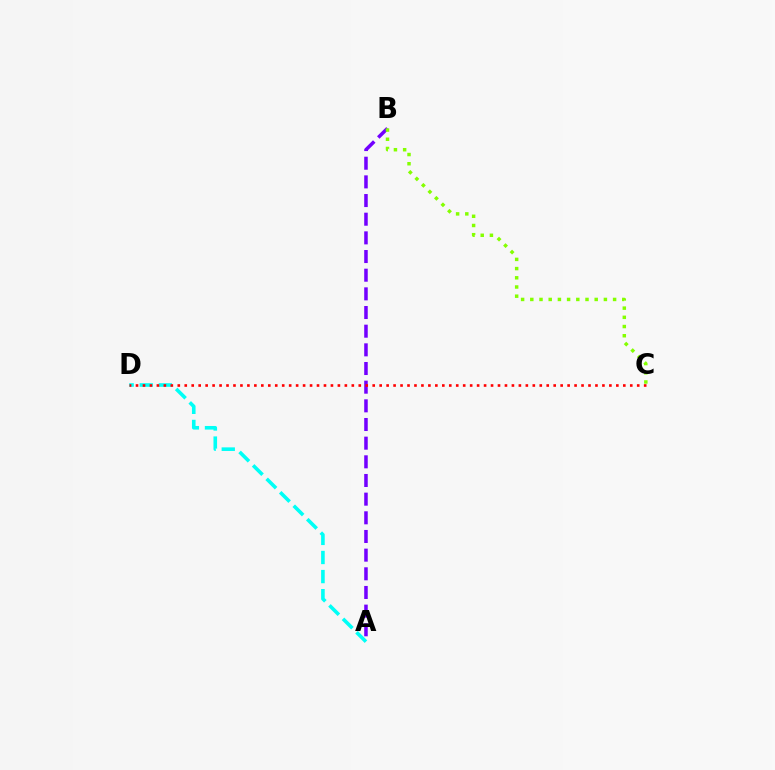{('A', 'D'): [{'color': '#00fff6', 'line_style': 'dashed', 'thickness': 2.59}], ('A', 'B'): [{'color': '#7200ff', 'line_style': 'dashed', 'thickness': 2.54}], ('B', 'C'): [{'color': '#84ff00', 'line_style': 'dotted', 'thickness': 2.5}], ('C', 'D'): [{'color': '#ff0000', 'line_style': 'dotted', 'thickness': 1.89}]}